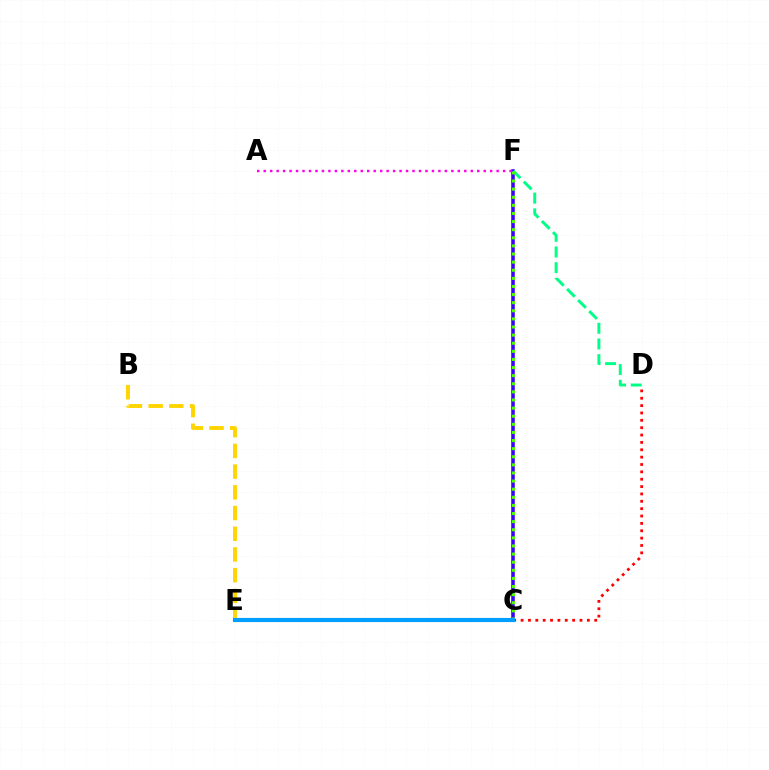{('B', 'E'): [{'color': '#ffd500', 'line_style': 'dashed', 'thickness': 2.81}], ('C', 'F'): [{'color': '#3700ff', 'line_style': 'solid', 'thickness': 2.55}, {'color': '#4fff00', 'line_style': 'dotted', 'thickness': 2.2}], ('D', 'F'): [{'color': '#00ff86', 'line_style': 'dashed', 'thickness': 2.13}], ('A', 'F'): [{'color': '#ff00ed', 'line_style': 'dotted', 'thickness': 1.76}], ('C', 'D'): [{'color': '#ff0000', 'line_style': 'dotted', 'thickness': 2.0}], ('C', 'E'): [{'color': '#009eff', 'line_style': 'solid', 'thickness': 2.98}]}